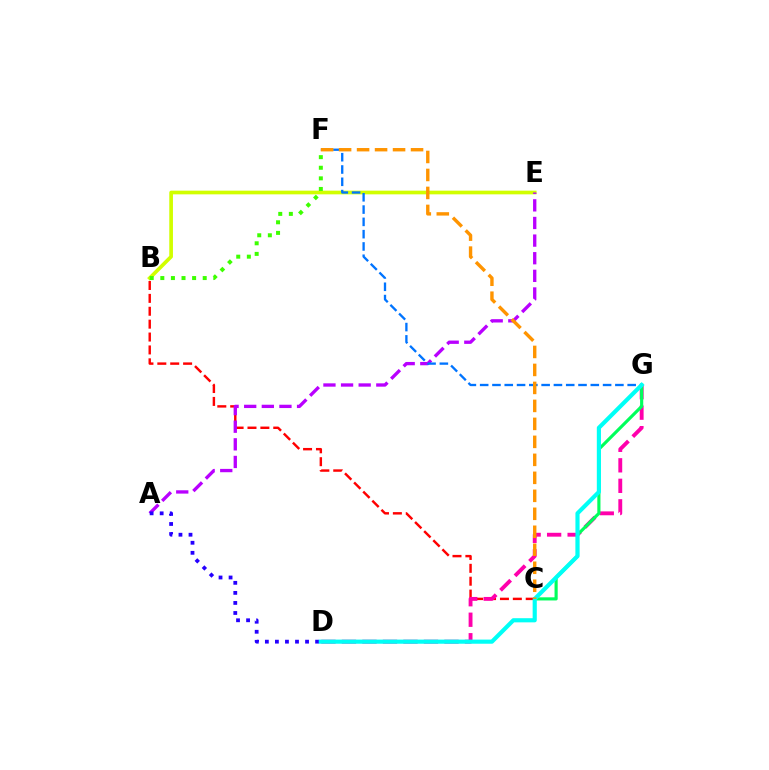{('B', 'E'): [{'color': '#d1ff00', 'line_style': 'solid', 'thickness': 2.65}], ('B', 'C'): [{'color': '#ff0000', 'line_style': 'dashed', 'thickness': 1.75}], ('A', 'E'): [{'color': '#b900ff', 'line_style': 'dashed', 'thickness': 2.39}], ('D', 'G'): [{'color': '#ff00ac', 'line_style': 'dashed', 'thickness': 2.79}, {'color': '#00fff6', 'line_style': 'solid', 'thickness': 2.98}], ('B', 'F'): [{'color': '#3dff00', 'line_style': 'dotted', 'thickness': 2.88}], ('C', 'G'): [{'color': '#00ff5c', 'line_style': 'solid', 'thickness': 2.26}], ('F', 'G'): [{'color': '#0074ff', 'line_style': 'dashed', 'thickness': 1.67}], ('A', 'D'): [{'color': '#2500ff', 'line_style': 'dotted', 'thickness': 2.73}], ('C', 'F'): [{'color': '#ff9400', 'line_style': 'dashed', 'thickness': 2.44}]}